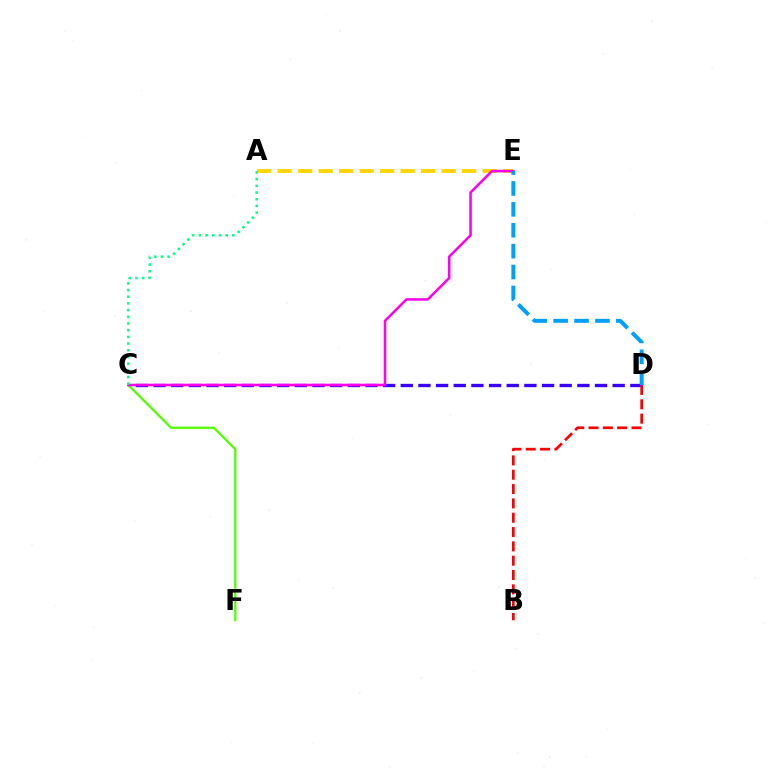{('A', 'E'): [{'color': '#ffd500', 'line_style': 'dashed', 'thickness': 2.78}], ('C', 'D'): [{'color': '#3700ff', 'line_style': 'dashed', 'thickness': 2.4}], ('C', 'F'): [{'color': '#4fff00', 'line_style': 'solid', 'thickness': 1.62}], ('C', 'E'): [{'color': '#ff00ed', 'line_style': 'solid', 'thickness': 1.83}], ('B', 'D'): [{'color': '#ff0000', 'line_style': 'dashed', 'thickness': 1.95}], ('A', 'C'): [{'color': '#00ff86', 'line_style': 'dotted', 'thickness': 1.82}], ('D', 'E'): [{'color': '#009eff', 'line_style': 'dashed', 'thickness': 2.84}]}